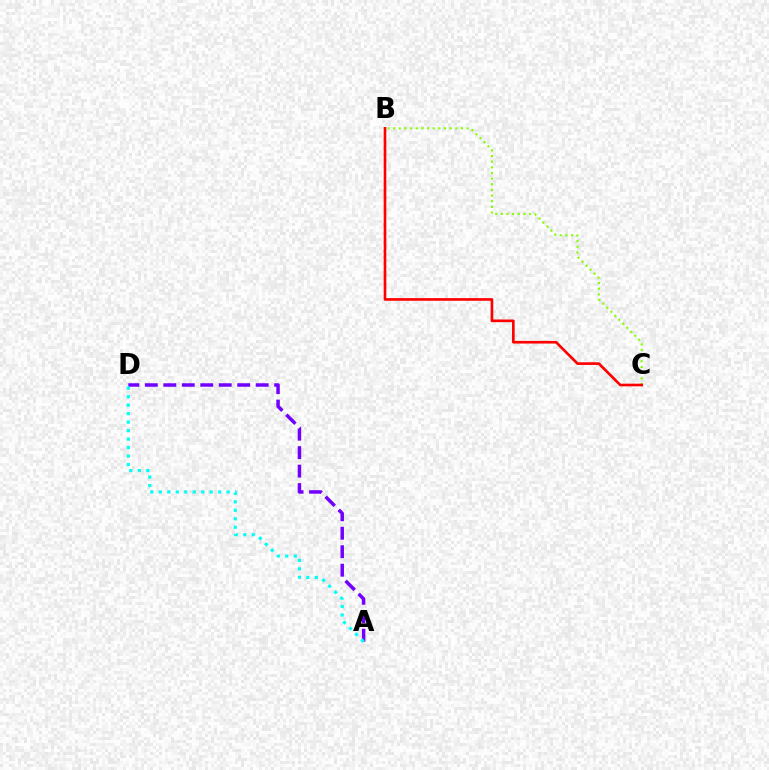{('A', 'D'): [{'color': '#7200ff', 'line_style': 'dashed', 'thickness': 2.51}, {'color': '#00fff6', 'line_style': 'dotted', 'thickness': 2.3}], ('B', 'C'): [{'color': '#84ff00', 'line_style': 'dotted', 'thickness': 1.53}, {'color': '#ff0000', 'line_style': 'solid', 'thickness': 1.91}]}